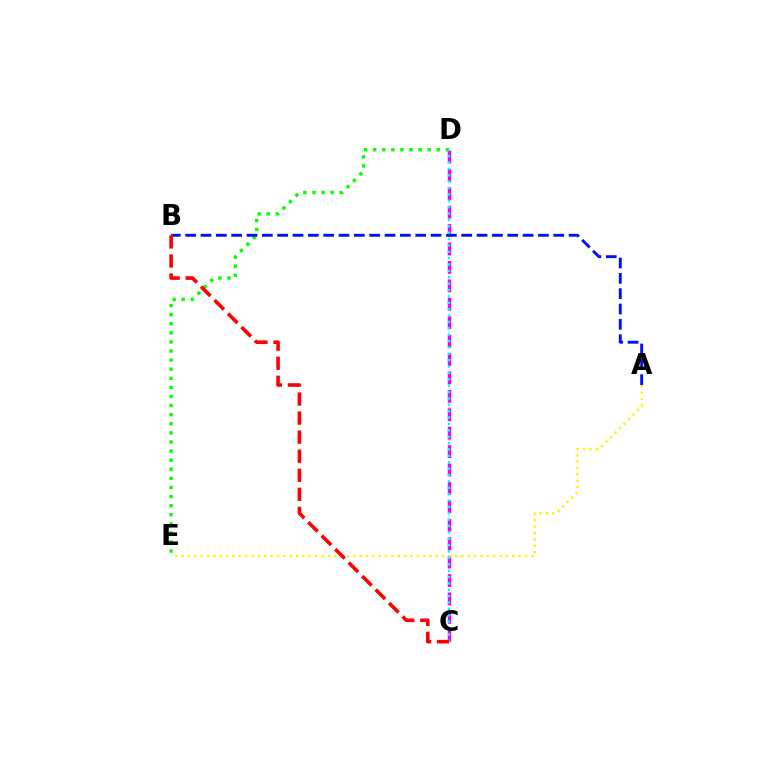{('C', 'D'): [{'color': '#ee00ff', 'line_style': 'dashed', 'thickness': 2.5}, {'color': '#00fff6', 'line_style': 'dotted', 'thickness': 1.73}], ('D', 'E'): [{'color': '#08ff00', 'line_style': 'dotted', 'thickness': 2.47}], ('A', 'B'): [{'color': '#0010ff', 'line_style': 'dashed', 'thickness': 2.08}], ('A', 'E'): [{'color': '#fcf500', 'line_style': 'dotted', 'thickness': 1.73}], ('B', 'C'): [{'color': '#ff0000', 'line_style': 'dashed', 'thickness': 2.59}]}